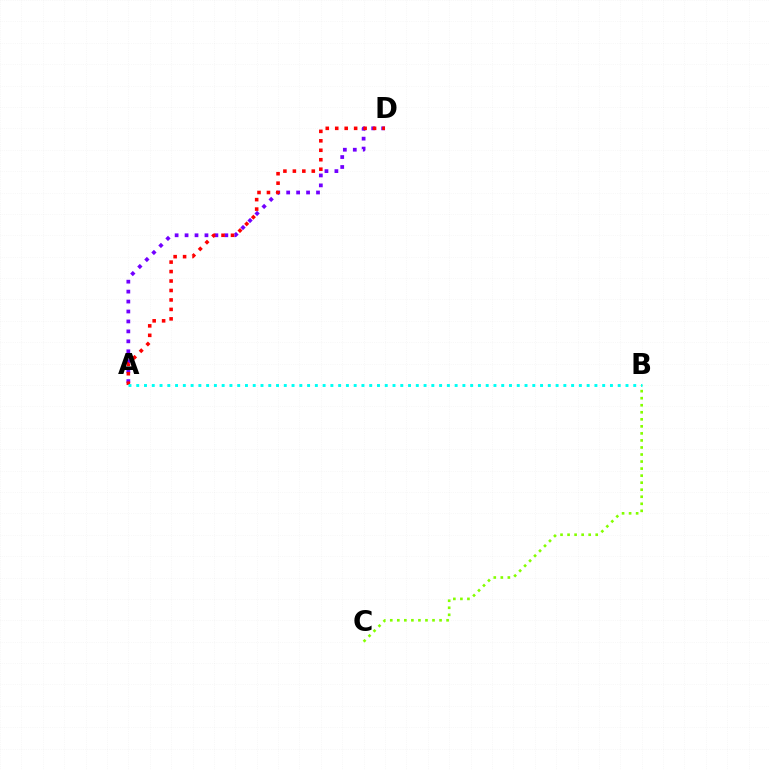{('A', 'D'): [{'color': '#7200ff', 'line_style': 'dotted', 'thickness': 2.7}, {'color': '#ff0000', 'line_style': 'dotted', 'thickness': 2.57}], ('B', 'C'): [{'color': '#84ff00', 'line_style': 'dotted', 'thickness': 1.91}], ('A', 'B'): [{'color': '#00fff6', 'line_style': 'dotted', 'thickness': 2.11}]}